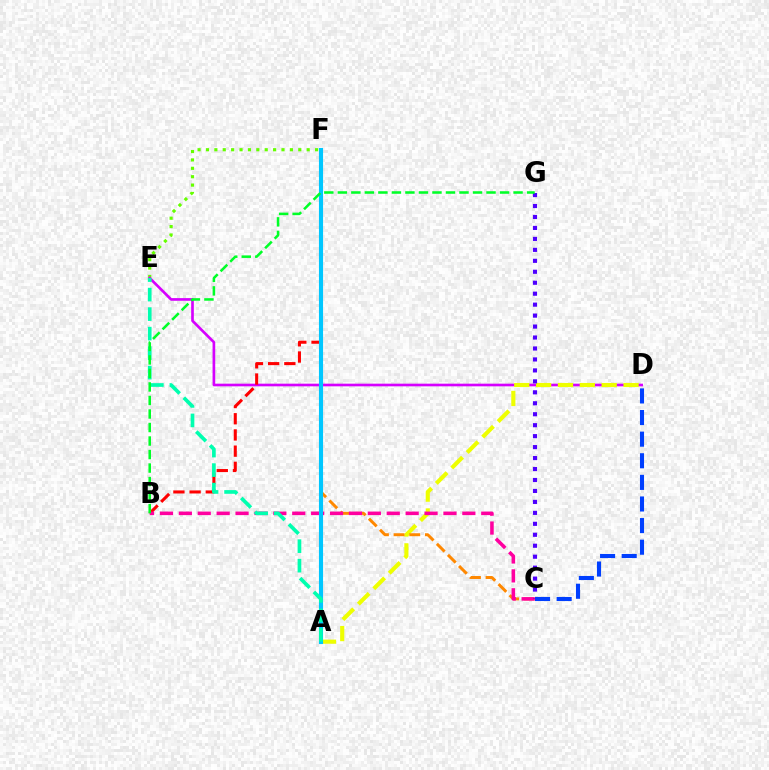{('E', 'F'): [{'color': '#66ff00', 'line_style': 'dotted', 'thickness': 2.28}], ('D', 'E'): [{'color': '#d600ff', 'line_style': 'solid', 'thickness': 1.91}], ('B', 'F'): [{'color': '#ff0000', 'line_style': 'dashed', 'thickness': 2.2}], ('C', 'D'): [{'color': '#003fff', 'line_style': 'dashed', 'thickness': 2.94}], ('A', 'D'): [{'color': '#eeff00', 'line_style': 'dashed', 'thickness': 2.97}], ('C', 'F'): [{'color': '#ff8800', 'line_style': 'dashed', 'thickness': 2.13}], ('B', 'C'): [{'color': '#ff00a0', 'line_style': 'dashed', 'thickness': 2.57}], ('A', 'F'): [{'color': '#00c7ff', 'line_style': 'solid', 'thickness': 2.96}], ('C', 'G'): [{'color': '#4f00ff', 'line_style': 'dotted', 'thickness': 2.98}], ('A', 'E'): [{'color': '#00ffaf', 'line_style': 'dashed', 'thickness': 2.65}], ('B', 'G'): [{'color': '#00ff27', 'line_style': 'dashed', 'thickness': 1.84}]}